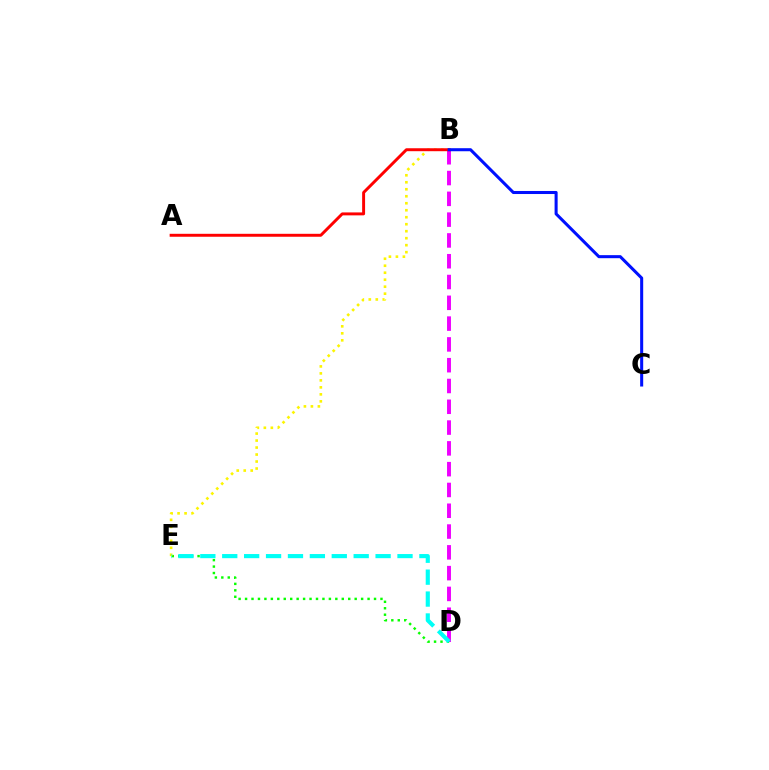{('D', 'E'): [{'color': '#08ff00', 'line_style': 'dotted', 'thickness': 1.75}, {'color': '#00fff6', 'line_style': 'dashed', 'thickness': 2.98}], ('B', 'D'): [{'color': '#ee00ff', 'line_style': 'dashed', 'thickness': 2.82}], ('B', 'E'): [{'color': '#fcf500', 'line_style': 'dotted', 'thickness': 1.9}], ('A', 'B'): [{'color': '#ff0000', 'line_style': 'solid', 'thickness': 2.12}], ('B', 'C'): [{'color': '#0010ff', 'line_style': 'solid', 'thickness': 2.19}]}